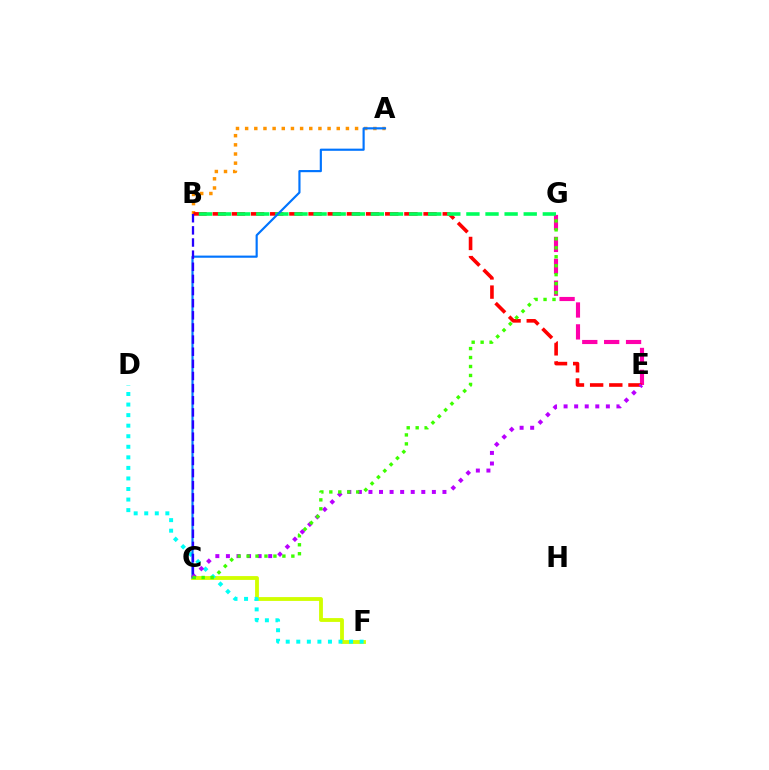{('C', 'F'): [{'color': '#d1ff00', 'line_style': 'solid', 'thickness': 2.76}], ('A', 'B'): [{'color': '#ff9400', 'line_style': 'dotted', 'thickness': 2.49}], ('D', 'F'): [{'color': '#00fff6', 'line_style': 'dotted', 'thickness': 2.87}], ('E', 'G'): [{'color': '#ff00ac', 'line_style': 'dashed', 'thickness': 2.97}], ('B', 'E'): [{'color': '#ff0000', 'line_style': 'dashed', 'thickness': 2.6}], ('B', 'G'): [{'color': '#00ff5c', 'line_style': 'dashed', 'thickness': 2.6}], ('A', 'C'): [{'color': '#0074ff', 'line_style': 'solid', 'thickness': 1.56}], ('C', 'E'): [{'color': '#b900ff', 'line_style': 'dotted', 'thickness': 2.87}], ('B', 'C'): [{'color': '#2500ff', 'line_style': 'dashed', 'thickness': 1.65}], ('C', 'G'): [{'color': '#3dff00', 'line_style': 'dotted', 'thickness': 2.43}]}